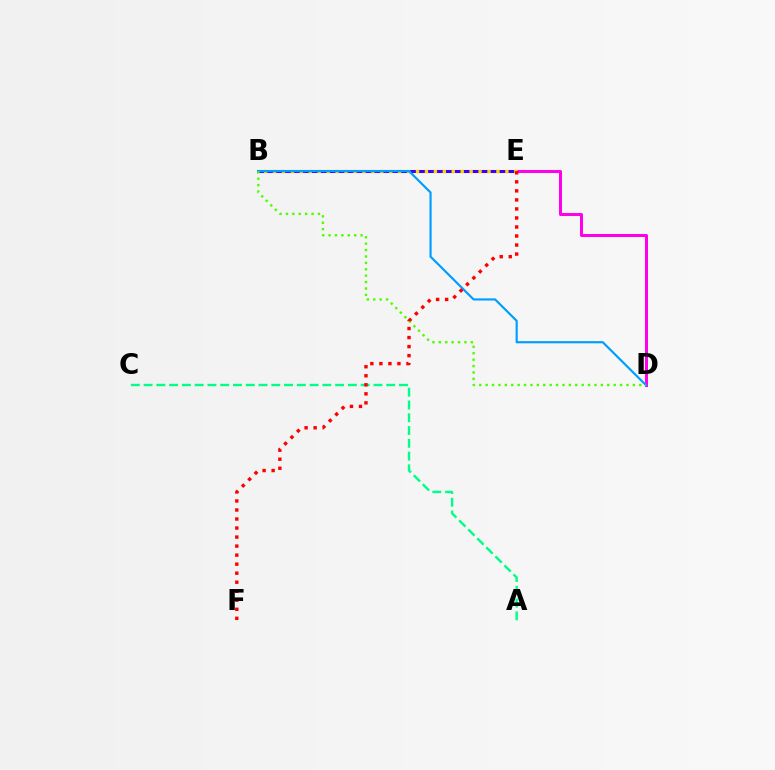{('B', 'E'): [{'color': '#3700ff', 'line_style': 'solid', 'thickness': 2.2}, {'color': '#ffd500', 'line_style': 'dotted', 'thickness': 2.43}], ('A', 'C'): [{'color': '#00ff86', 'line_style': 'dashed', 'thickness': 1.73}], ('D', 'E'): [{'color': '#ff00ed', 'line_style': 'solid', 'thickness': 2.16}], ('B', 'D'): [{'color': '#009eff', 'line_style': 'solid', 'thickness': 1.56}, {'color': '#4fff00', 'line_style': 'dotted', 'thickness': 1.74}], ('E', 'F'): [{'color': '#ff0000', 'line_style': 'dotted', 'thickness': 2.45}]}